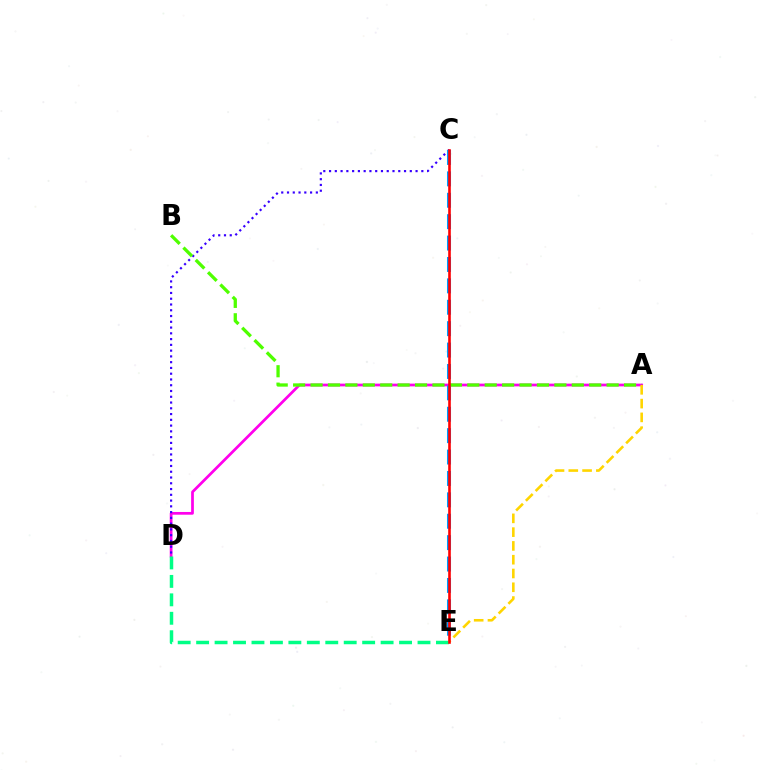{('A', 'D'): [{'color': '#ff00ed', 'line_style': 'solid', 'thickness': 1.97}], ('C', 'D'): [{'color': '#3700ff', 'line_style': 'dotted', 'thickness': 1.57}], ('A', 'B'): [{'color': '#4fff00', 'line_style': 'dashed', 'thickness': 2.37}], ('D', 'E'): [{'color': '#00ff86', 'line_style': 'dashed', 'thickness': 2.51}], ('C', 'E'): [{'color': '#009eff', 'line_style': 'dashed', 'thickness': 2.91}, {'color': '#ff0000', 'line_style': 'solid', 'thickness': 1.88}], ('A', 'E'): [{'color': '#ffd500', 'line_style': 'dashed', 'thickness': 1.87}]}